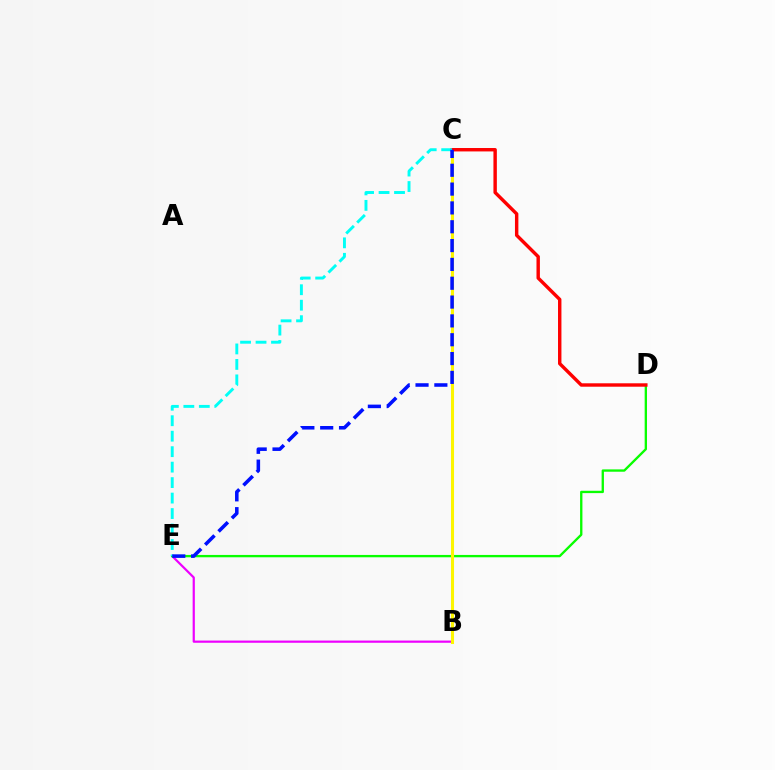{('B', 'E'): [{'color': '#ee00ff', 'line_style': 'solid', 'thickness': 1.59}], ('D', 'E'): [{'color': '#08ff00', 'line_style': 'solid', 'thickness': 1.68}], ('B', 'C'): [{'color': '#fcf500', 'line_style': 'solid', 'thickness': 2.2}], ('C', 'D'): [{'color': '#ff0000', 'line_style': 'solid', 'thickness': 2.46}], ('C', 'E'): [{'color': '#00fff6', 'line_style': 'dashed', 'thickness': 2.1}, {'color': '#0010ff', 'line_style': 'dashed', 'thickness': 2.56}]}